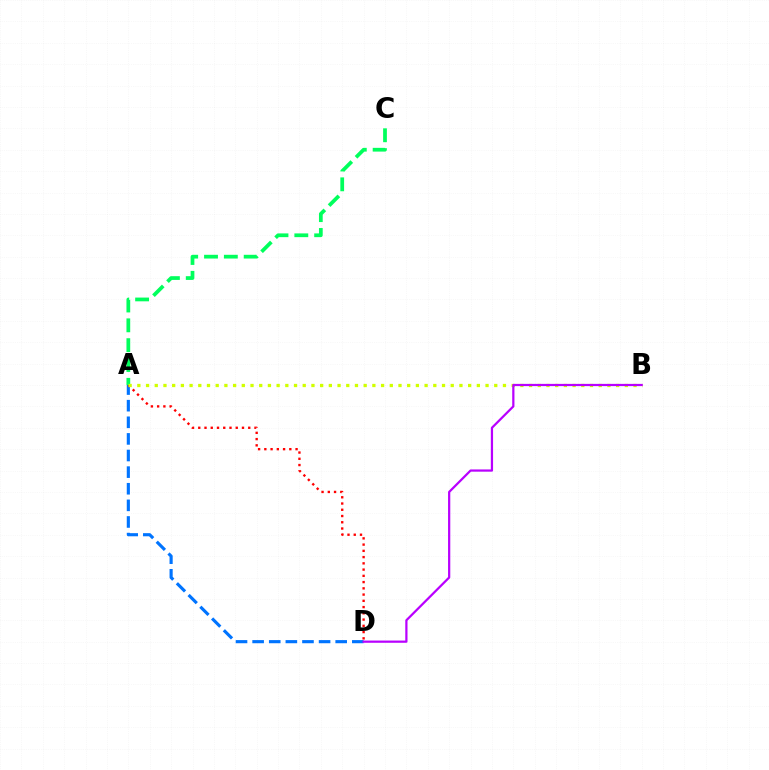{('A', 'D'): [{'color': '#0074ff', 'line_style': 'dashed', 'thickness': 2.26}, {'color': '#ff0000', 'line_style': 'dotted', 'thickness': 1.7}], ('A', 'C'): [{'color': '#00ff5c', 'line_style': 'dashed', 'thickness': 2.69}], ('A', 'B'): [{'color': '#d1ff00', 'line_style': 'dotted', 'thickness': 2.37}], ('B', 'D'): [{'color': '#b900ff', 'line_style': 'solid', 'thickness': 1.61}]}